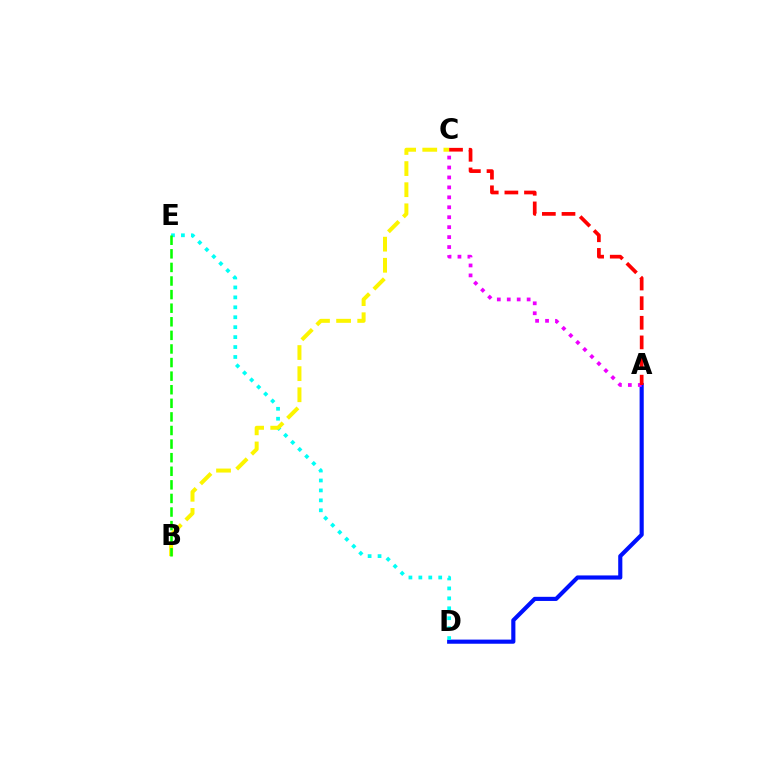{('A', 'D'): [{'color': '#0010ff', 'line_style': 'solid', 'thickness': 2.98}], ('D', 'E'): [{'color': '#00fff6', 'line_style': 'dotted', 'thickness': 2.7}], ('B', 'C'): [{'color': '#fcf500', 'line_style': 'dashed', 'thickness': 2.87}], ('B', 'E'): [{'color': '#08ff00', 'line_style': 'dashed', 'thickness': 1.85}], ('A', 'C'): [{'color': '#ee00ff', 'line_style': 'dotted', 'thickness': 2.7}, {'color': '#ff0000', 'line_style': 'dashed', 'thickness': 2.67}]}